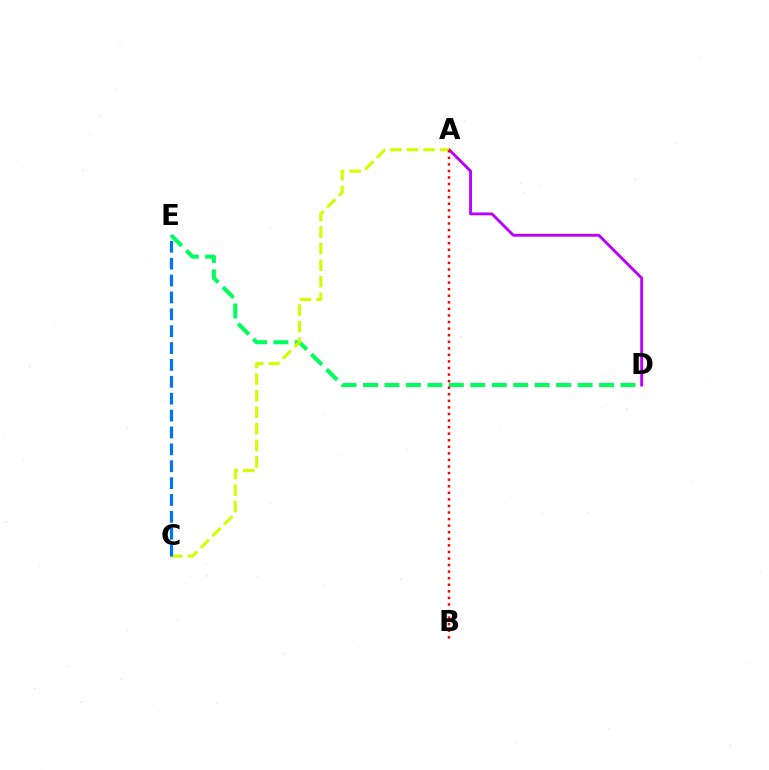{('D', 'E'): [{'color': '#00ff5c', 'line_style': 'dashed', 'thickness': 2.92}], ('A', 'D'): [{'color': '#b900ff', 'line_style': 'solid', 'thickness': 2.06}], ('A', 'C'): [{'color': '#d1ff00', 'line_style': 'dashed', 'thickness': 2.25}], ('A', 'B'): [{'color': '#ff0000', 'line_style': 'dotted', 'thickness': 1.78}], ('C', 'E'): [{'color': '#0074ff', 'line_style': 'dashed', 'thickness': 2.29}]}